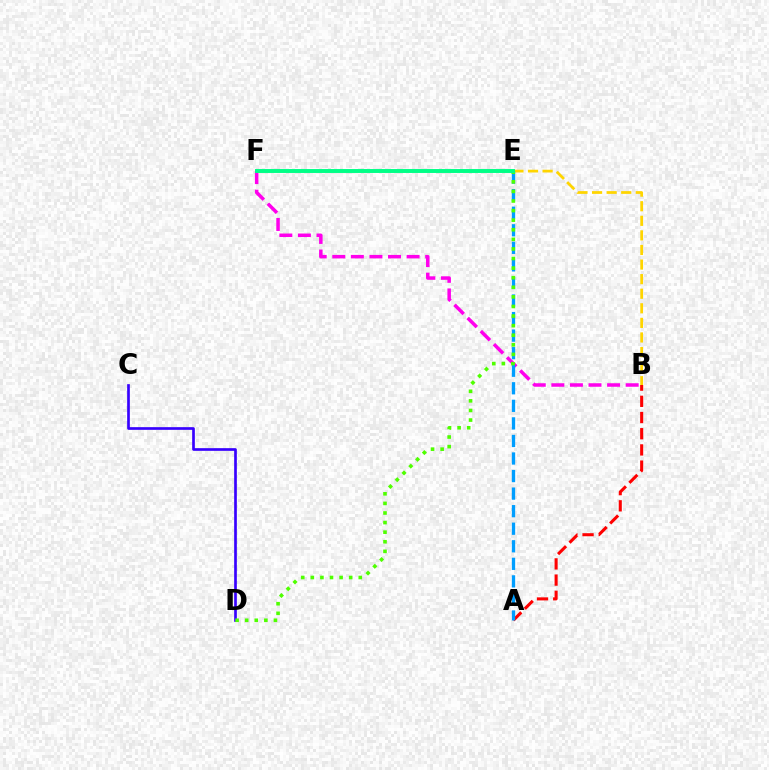{('B', 'F'): [{'color': '#ff00ed', 'line_style': 'dashed', 'thickness': 2.52}], ('A', 'B'): [{'color': '#ff0000', 'line_style': 'dashed', 'thickness': 2.2}], ('B', 'E'): [{'color': '#ffd500', 'line_style': 'dashed', 'thickness': 1.98}], ('C', 'D'): [{'color': '#3700ff', 'line_style': 'solid', 'thickness': 1.93}], ('A', 'E'): [{'color': '#009eff', 'line_style': 'dashed', 'thickness': 2.38}], ('D', 'E'): [{'color': '#4fff00', 'line_style': 'dotted', 'thickness': 2.61}], ('E', 'F'): [{'color': '#00ff86', 'line_style': 'solid', 'thickness': 2.83}]}